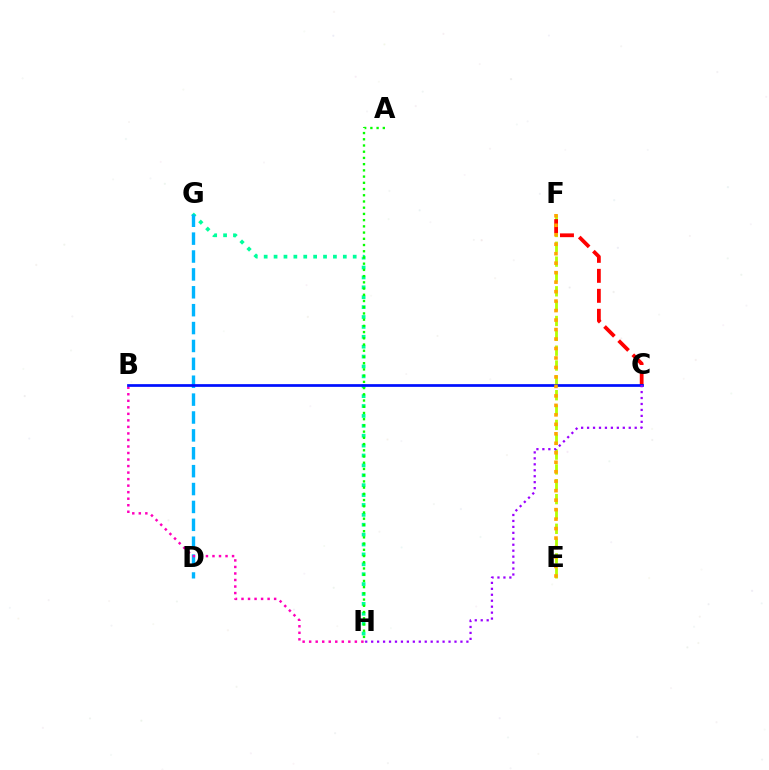{('G', 'H'): [{'color': '#00ff9d', 'line_style': 'dotted', 'thickness': 2.69}], ('A', 'H'): [{'color': '#08ff00', 'line_style': 'dotted', 'thickness': 1.69}], ('D', 'G'): [{'color': '#00b5ff', 'line_style': 'dashed', 'thickness': 2.43}], ('E', 'F'): [{'color': '#b3ff00', 'line_style': 'dashed', 'thickness': 2.02}, {'color': '#ffa500', 'line_style': 'dotted', 'thickness': 2.58}], ('B', 'H'): [{'color': '#ff00bd', 'line_style': 'dotted', 'thickness': 1.77}], ('C', 'F'): [{'color': '#ff0000', 'line_style': 'dashed', 'thickness': 2.71}], ('B', 'C'): [{'color': '#0010ff', 'line_style': 'solid', 'thickness': 1.96}], ('C', 'H'): [{'color': '#9b00ff', 'line_style': 'dotted', 'thickness': 1.62}]}